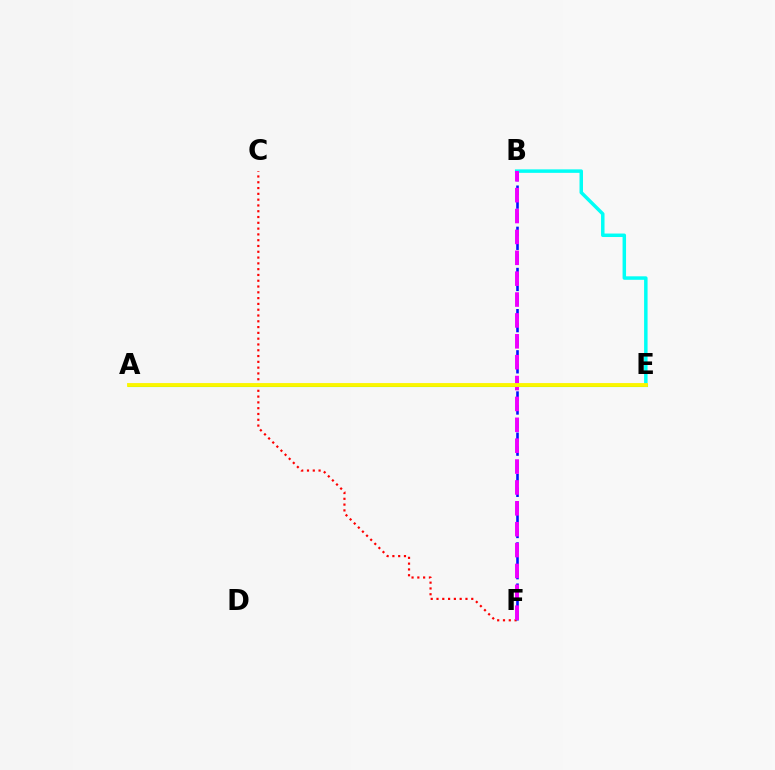{('A', 'E'): [{'color': '#08ff00', 'line_style': 'solid', 'thickness': 2.2}, {'color': '#fcf500', 'line_style': 'solid', 'thickness': 2.76}], ('C', 'F'): [{'color': '#ff0000', 'line_style': 'dotted', 'thickness': 1.57}], ('B', 'E'): [{'color': '#00fff6', 'line_style': 'solid', 'thickness': 2.51}], ('B', 'F'): [{'color': '#0010ff', 'line_style': 'dashed', 'thickness': 1.86}, {'color': '#ee00ff', 'line_style': 'dashed', 'thickness': 2.84}]}